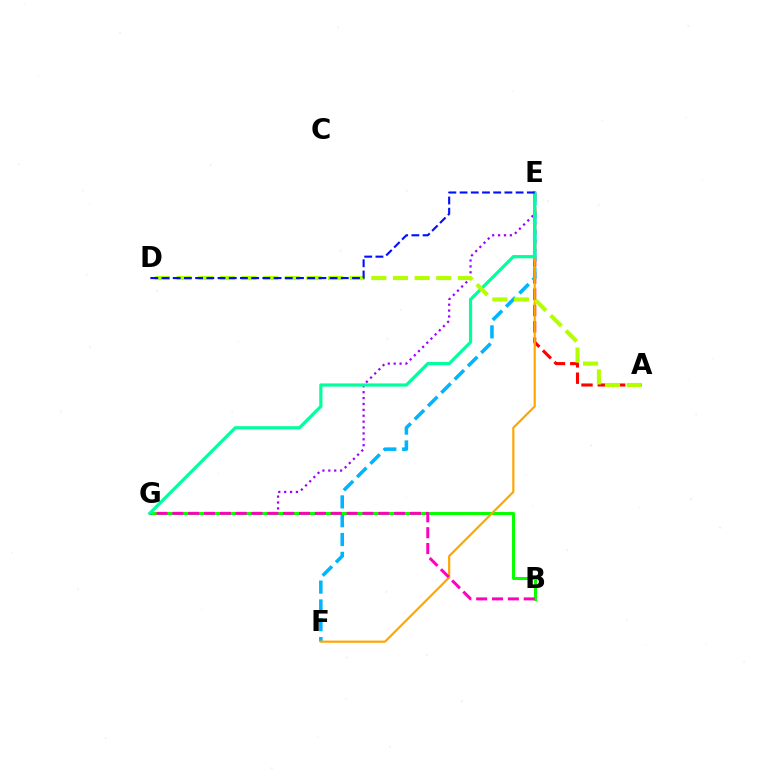{('A', 'E'): [{'color': '#ff0000', 'line_style': 'dashed', 'thickness': 2.22}], ('E', 'F'): [{'color': '#00b5ff', 'line_style': 'dashed', 'thickness': 2.56}, {'color': '#ffa500', 'line_style': 'solid', 'thickness': 1.56}], ('E', 'G'): [{'color': '#9b00ff', 'line_style': 'dotted', 'thickness': 1.6}, {'color': '#00ff9d', 'line_style': 'solid', 'thickness': 2.3}], ('B', 'G'): [{'color': '#08ff00', 'line_style': 'solid', 'thickness': 2.17}, {'color': '#ff00bd', 'line_style': 'dashed', 'thickness': 2.15}], ('A', 'D'): [{'color': '#b3ff00', 'line_style': 'dashed', 'thickness': 2.94}], ('D', 'E'): [{'color': '#0010ff', 'line_style': 'dashed', 'thickness': 1.52}]}